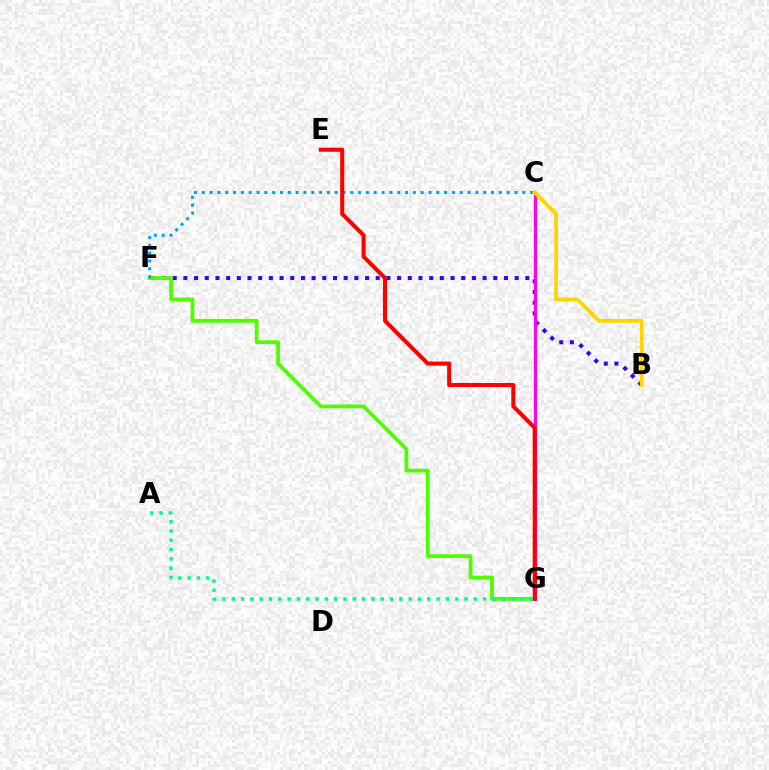{('B', 'F'): [{'color': '#3700ff', 'line_style': 'dotted', 'thickness': 2.9}], ('F', 'G'): [{'color': '#4fff00', 'line_style': 'solid', 'thickness': 2.73}], ('C', 'G'): [{'color': '#ff00ed', 'line_style': 'solid', 'thickness': 2.27}], ('C', 'F'): [{'color': '#009eff', 'line_style': 'dotted', 'thickness': 2.12}], ('E', 'G'): [{'color': '#ff0000', 'line_style': 'solid', 'thickness': 2.93}], ('A', 'G'): [{'color': '#00ff86', 'line_style': 'dotted', 'thickness': 2.53}], ('B', 'C'): [{'color': '#ffd500', 'line_style': 'solid', 'thickness': 2.7}]}